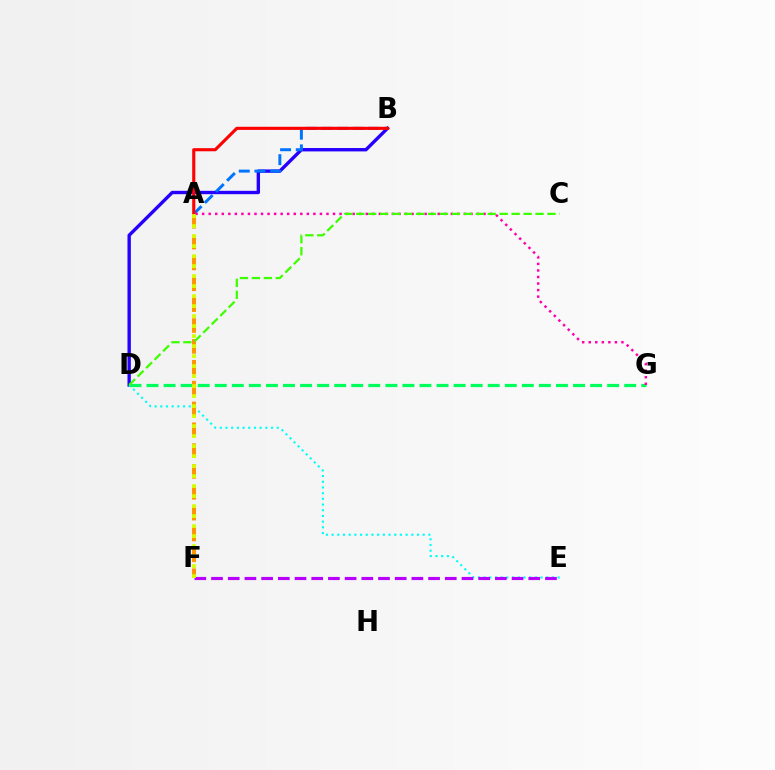{('B', 'D'): [{'color': '#2500ff', 'line_style': 'solid', 'thickness': 2.43}], ('A', 'B'): [{'color': '#0074ff', 'line_style': 'dashed', 'thickness': 2.13}, {'color': '#ff0000', 'line_style': 'solid', 'thickness': 2.24}], ('D', 'E'): [{'color': '#00fff6', 'line_style': 'dotted', 'thickness': 1.55}], ('E', 'F'): [{'color': '#b900ff', 'line_style': 'dashed', 'thickness': 2.27}], ('D', 'G'): [{'color': '#00ff5c', 'line_style': 'dashed', 'thickness': 2.32}], ('A', 'F'): [{'color': '#ff9400', 'line_style': 'dashed', 'thickness': 2.83}, {'color': '#d1ff00', 'line_style': 'dotted', 'thickness': 2.72}], ('A', 'G'): [{'color': '#ff00ac', 'line_style': 'dotted', 'thickness': 1.78}], ('C', 'D'): [{'color': '#3dff00', 'line_style': 'dashed', 'thickness': 1.62}]}